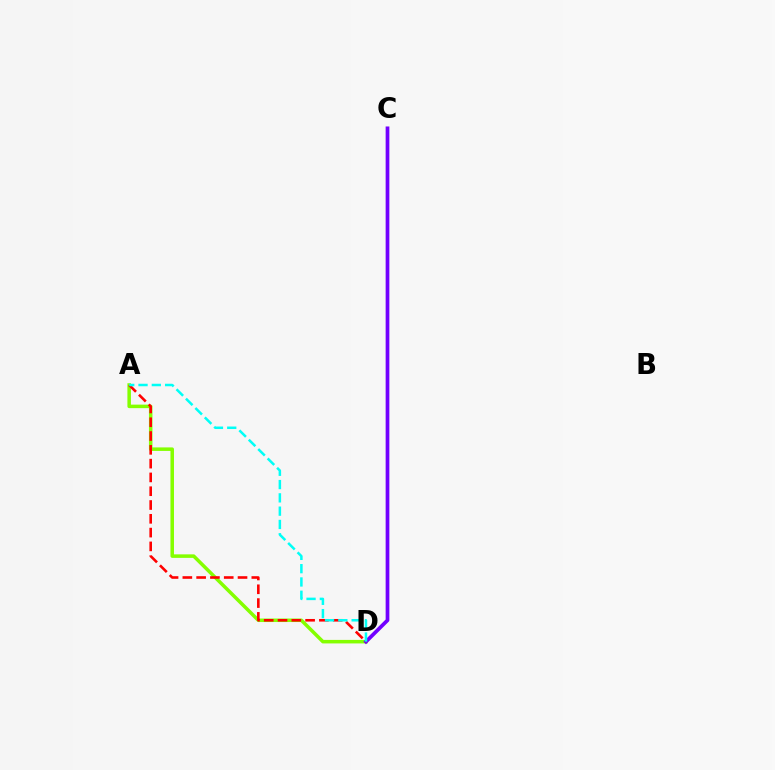{('A', 'D'): [{'color': '#84ff00', 'line_style': 'solid', 'thickness': 2.53}, {'color': '#ff0000', 'line_style': 'dashed', 'thickness': 1.87}, {'color': '#00fff6', 'line_style': 'dashed', 'thickness': 1.81}], ('C', 'D'): [{'color': '#7200ff', 'line_style': 'solid', 'thickness': 2.67}]}